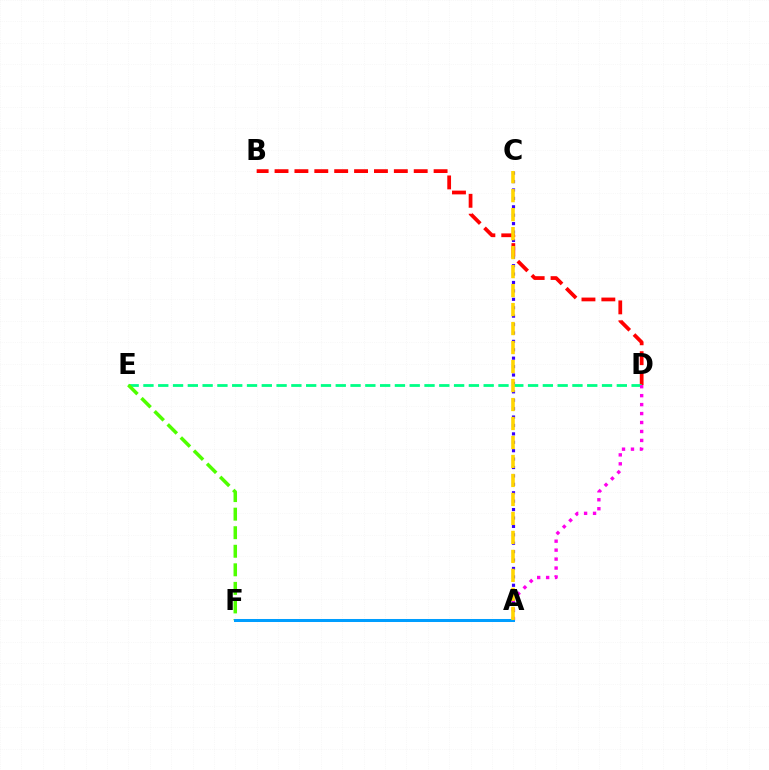{('A', 'C'): [{'color': '#3700ff', 'line_style': 'dotted', 'thickness': 2.29}, {'color': '#ffd500', 'line_style': 'dashed', 'thickness': 2.58}], ('B', 'D'): [{'color': '#ff0000', 'line_style': 'dashed', 'thickness': 2.7}], ('D', 'E'): [{'color': '#00ff86', 'line_style': 'dashed', 'thickness': 2.01}], ('A', 'D'): [{'color': '#ff00ed', 'line_style': 'dotted', 'thickness': 2.43}], ('E', 'F'): [{'color': '#4fff00', 'line_style': 'dashed', 'thickness': 2.52}], ('A', 'F'): [{'color': '#009eff', 'line_style': 'solid', 'thickness': 2.17}]}